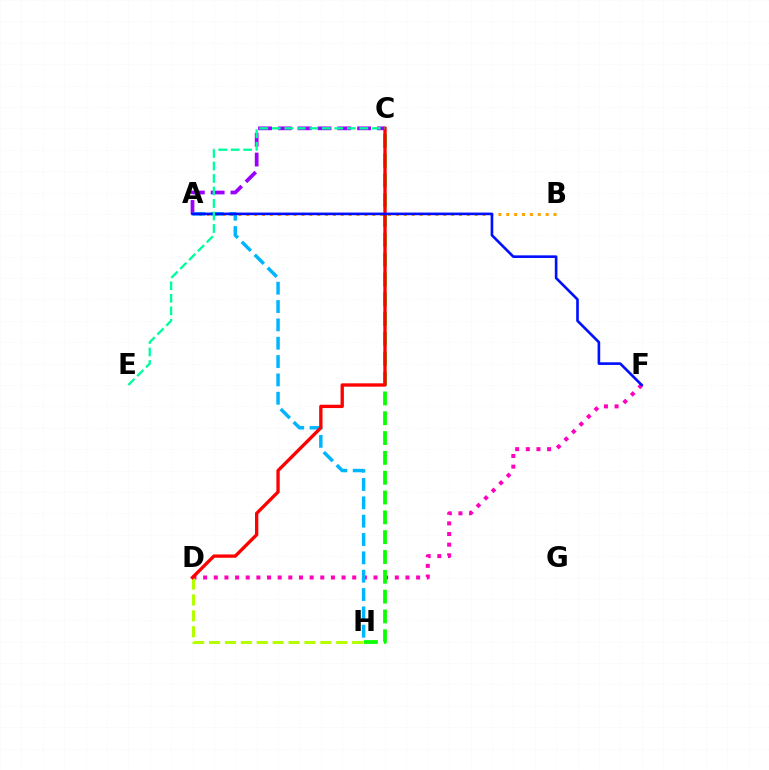{('A', 'C'): [{'color': '#9b00ff', 'line_style': 'dashed', 'thickness': 2.69}], ('D', 'F'): [{'color': '#ff00bd', 'line_style': 'dotted', 'thickness': 2.89}], ('D', 'H'): [{'color': '#b3ff00', 'line_style': 'dashed', 'thickness': 2.16}], ('A', 'B'): [{'color': '#ffa500', 'line_style': 'dotted', 'thickness': 2.14}], ('A', 'H'): [{'color': '#00b5ff', 'line_style': 'dashed', 'thickness': 2.49}], ('C', 'H'): [{'color': '#08ff00', 'line_style': 'dashed', 'thickness': 2.69}], ('C', 'D'): [{'color': '#ff0000', 'line_style': 'solid', 'thickness': 2.4}], ('A', 'F'): [{'color': '#0010ff', 'line_style': 'solid', 'thickness': 1.9}], ('C', 'E'): [{'color': '#00ff9d', 'line_style': 'dashed', 'thickness': 1.7}]}